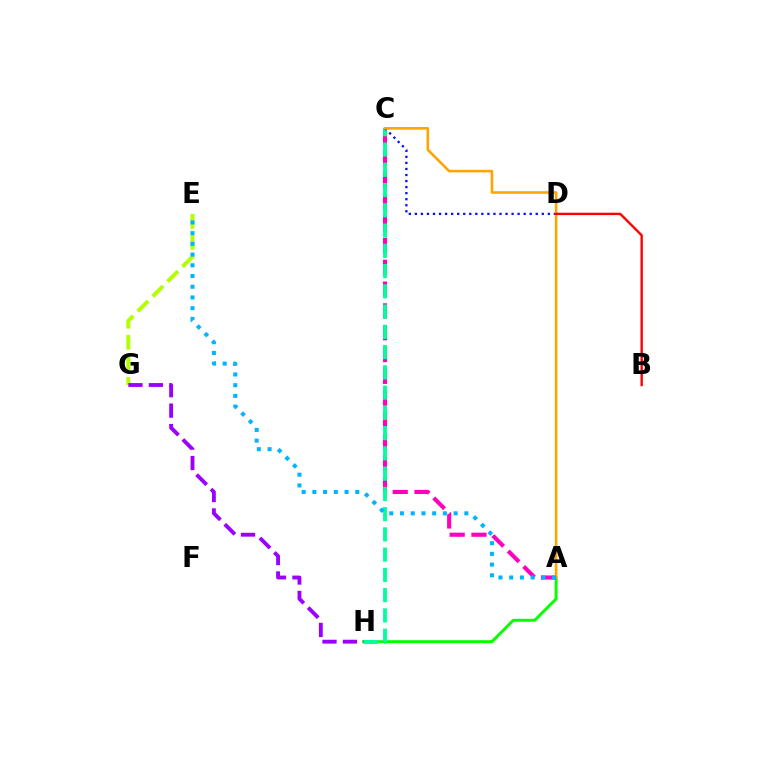{('A', 'H'): [{'color': '#08ff00', 'line_style': 'solid', 'thickness': 2.12}], ('A', 'C'): [{'color': '#ff00bd', 'line_style': 'dashed', 'thickness': 2.96}, {'color': '#ffa500', 'line_style': 'solid', 'thickness': 1.88}], ('E', 'G'): [{'color': '#b3ff00', 'line_style': 'dashed', 'thickness': 2.86}], ('C', 'H'): [{'color': '#00ff9d', 'line_style': 'dashed', 'thickness': 2.75}], ('C', 'D'): [{'color': '#0010ff', 'line_style': 'dotted', 'thickness': 1.64}], ('G', 'H'): [{'color': '#9b00ff', 'line_style': 'dashed', 'thickness': 2.77}], ('A', 'E'): [{'color': '#00b5ff', 'line_style': 'dotted', 'thickness': 2.91}], ('B', 'D'): [{'color': '#ff0000', 'line_style': 'solid', 'thickness': 1.71}]}